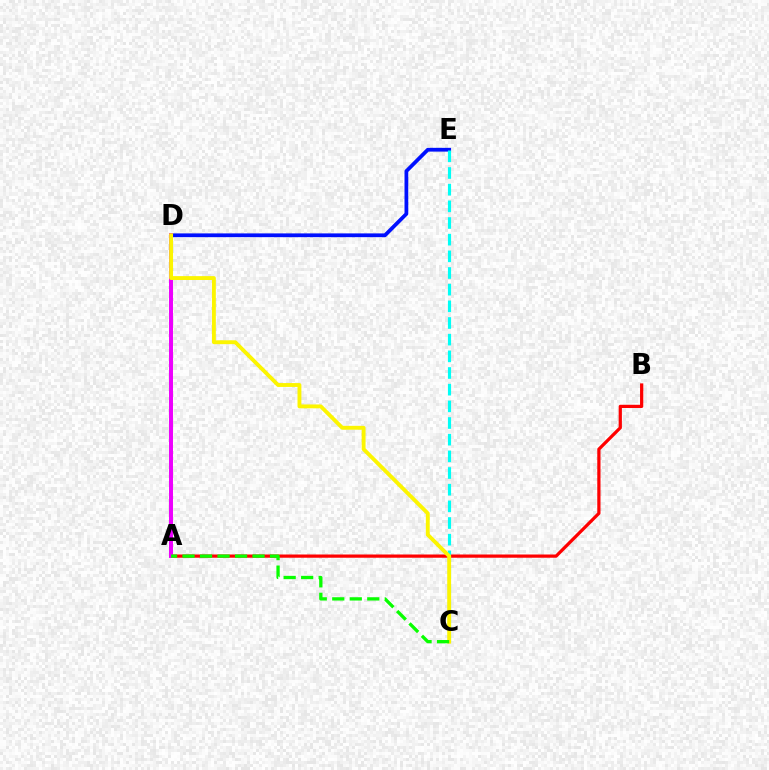{('A', 'B'): [{'color': '#ff0000', 'line_style': 'solid', 'thickness': 2.33}], ('D', 'E'): [{'color': '#0010ff', 'line_style': 'solid', 'thickness': 2.71}], ('A', 'D'): [{'color': '#ee00ff', 'line_style': 'solid', 'thickness': 2.86}], ('C', 'E'): [{'color': '#00fff6', 'line_style': 'dashed', 'thickness': 2.26}], ('C', 'D'): [{'color': '#fcf500', 'line_style': 'solid', 'thickness': 2.79}], ('A', 'C'): [{'color': '#08ff00', 'line_style': 'dashed', 'thickness': 2.38}]}